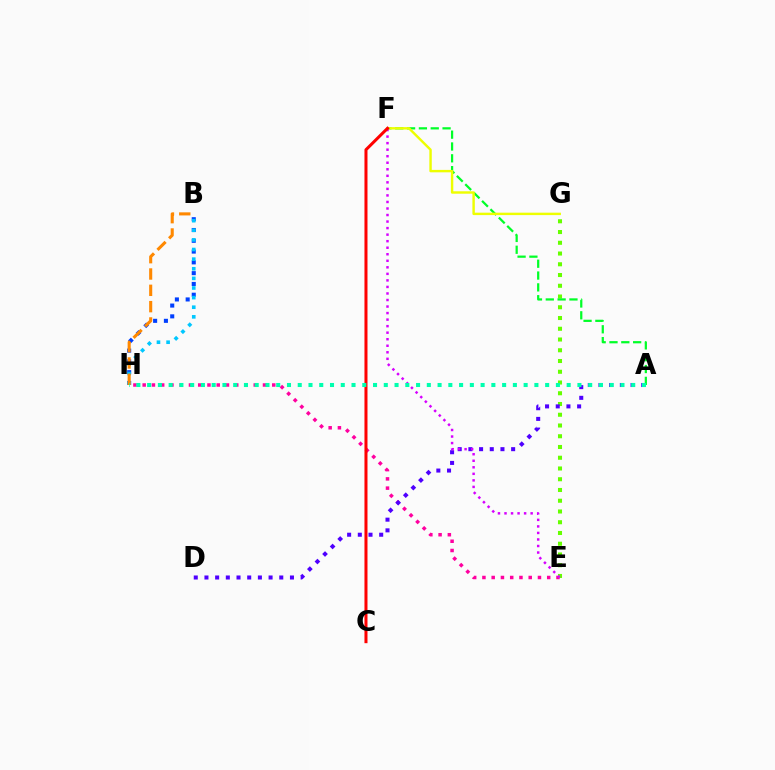{('B', 'H'): [{'color': '#003fff', 'line_style': 'dotted', 'thickness': 2.93}, {'color': '#00c7ff', 'line_style': 'dotted', 'thickness': 2.61}, {'color': '#ff8800', 'line_style': 'dashed', 'thickness': 2.22}], ('E', 'H'): [{'color': '#ff00a0', 'line_style': 'dotted', 'thickness': 2.51}], ('E', 'G'): [{'color': '#66ff00', 'line_style': 'dotted', 'thickness': 2.92}], ('A', 'D'): [{'color': '#4f00ff', 'line_style': 'dotted', 'thickness': 2.9}], ('A', 'F'): [{'color': '#00ff27', 'line_style': 'dashed', 'thickness': 1.61}], ('F', 'G'): [{'color': '#eeff00', 'line_style': 'solid', 'thickness': 1.75}], ('E', 'F'): [{'color': '#d600ff', 'line_style': 'dotted', 'thickness': 1.78}], ('C', 'F'): [{'color': '#ff0000', 'line_style': 'solid', 'thickness': 2.18}], ('A', 'H'): [{'color': '#00ffaf', 'line_style': 'dotted', 'thickness': 2.92}]}